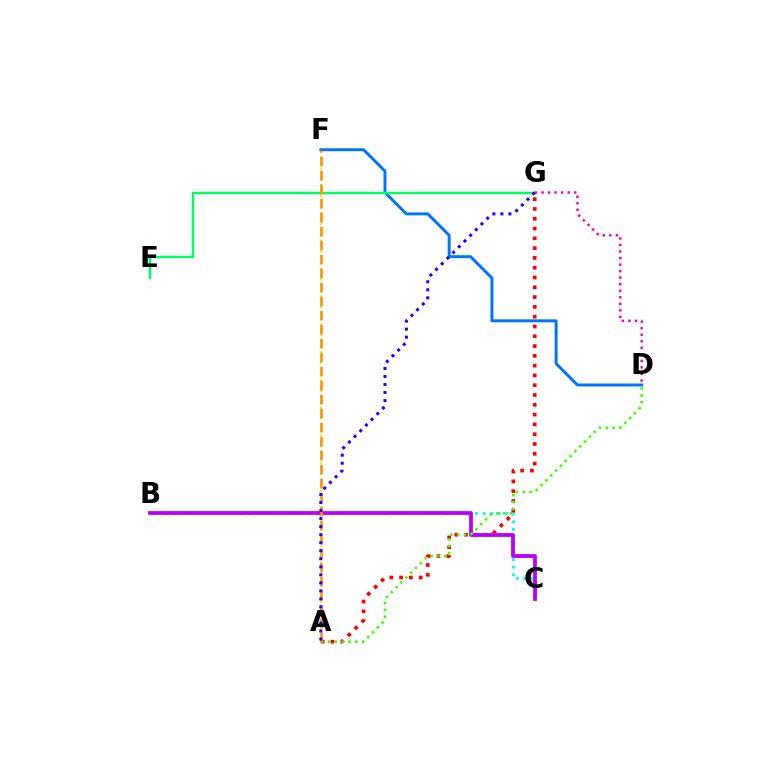{('A', 'F'): [{'color': '#d1ff00', 'line_style': 'dotted', 'thickness': 1.51}, {'color': '#ff9400', 'line_style': 'dashed', 'thickness': 1.9}], ('B', 'C'): [{'color': '#00fff6', 'line_style': 'dotted', 'thickness': 2.05}, {'color': '#b900ff', 'line_style': 'solid', 'thickness': 2.73}], ('A', 'G'): [{'color': '#ff0000', 'line_style': 'dotted', 'thickness': 2.66}, {'color': '#2500ff', 'line_style': 'dotted', 'thickness': 2.18}], ('D', 'F'): [{'color': '#0074ff', 'line_style': 'solid', 'thickness': 2.12}], ('A', 'D'): [{'color': '#3dff00', 'line_style': 'dotted', 'thickness': 1.86}], ('E', 'G'): [{'color': '#00ff5c', 'line_style': 'solid', 'thickness': 1.74}], ('D', 'G'): [{'color': '#ff00ac', 'line_style': 'dotted', 'thickness': 1.78}]}